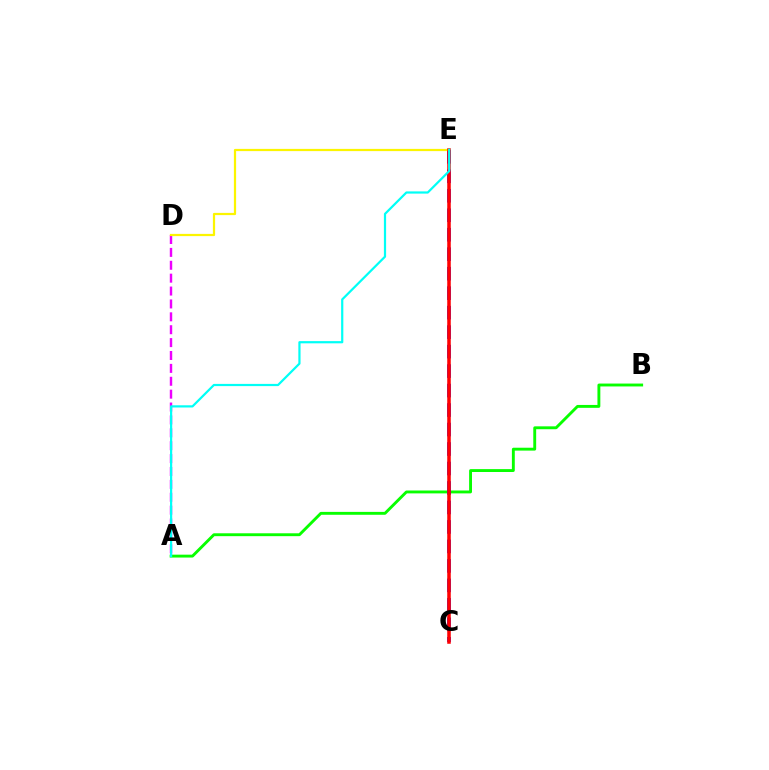{('A', 'B'): [{'color': '#08ff00', 'line_style': 'solid', 'thickness': 2.08}], ('C', 'E'): [{'color': '#0010ff', 'line_style': 'dashed', 'thickness': 2.65}, {'color': '#ff0000', 'line_style': 'solid', 'thickness': 2.53}], ('A', 'D'): [{'color': '#ee00ff', 'line_style': 'dashed', 'thickness': 1.75}], ('D', 'E'): [{'color': '#fcf500', 'line_style': 'solid', 'thickness': 1.6}], ('A', 'E'): [{'color': '#00fff6', 'line_style': 'solid', 'thickness': 1.59}]}